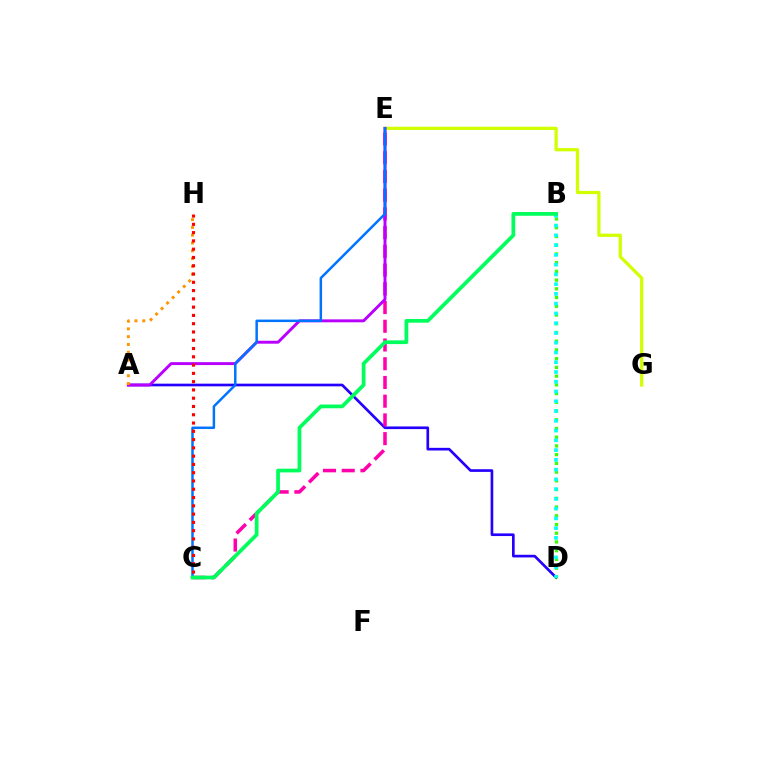{('A', 'D'): [{'color': '#2500ff', 'line_style': 'solid', 'thickness': 1.92}], ('E', 'G'): [{'color': '#d1ff00', 'line_style': 'solid', 'thickness': 2.33}], ('B', 'D'): [{'color': '#3dff00', 'line_style': 'dotted', 'thickness': 2.37}, {'color': '#00fff6', 'line_style': 'dotted', 'thickness': 2.65}], ('C', 'E'): [{'color': '#ff00ac', 'line_style': 'dashed', 'thickness': 2.54}, {'color': '#0074ff', 'line_style': 'solid', 'thickness': 1.8}], ('A', 'E'): [{'color': '#b900ff', 'line_style': 'solid', 'thickness': 2.11}], ('A', 'H'): [{'color': '#ff9400', 'line_style': 'dotted', 'thickness': 2.12}], ('B', 'C'): [{'color': '#00ff5c', 'line_style': 'solid', 'thickness': 2.69}], ('C', 'H'): [{'color': '#ff0000', 'line_style': 'dotted', 'thickness': 2.25}]}